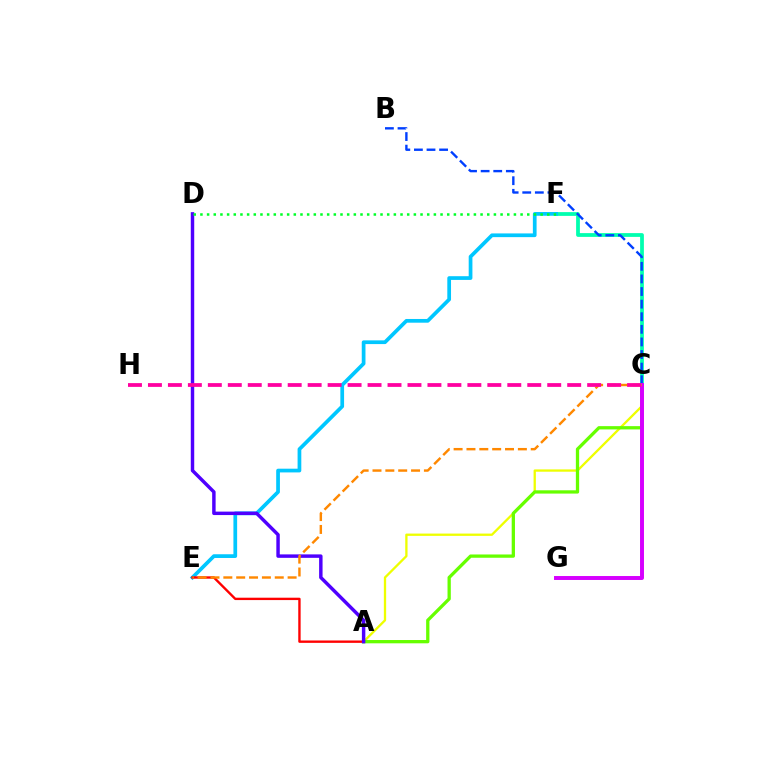{('C', 'F'): [{'color': '#00ffaf', 'line_style': 'solid', 'thickness': 2.71}], ('E', 'F'): [{'color': '#00c7ff', 'line_style': 'solid', 'thickness': 2.68}], ('A', 'E'): [{'color': '#ff0000', 'line_style': 'solid', 'thickness': 1.71}], ('A', 'C'): [{'color': '#eeff00', 'line_style': 'solid', 'thickness': 1.66}, {'color': '#66ff00', 'line_style': 'solid', 'thickness': 2.36}], ('B', 'C'): [{'color': '#003fff', 'line_style': 'dashed', 'thickness': 1.71}], ('A', 'D'): [{'color': '#4f00ff', 'line_style': 'solid', 'thickness': 2.48}], ('C', 'G'): [{'color': '#d600ff', 'line_style': 'solid', 'thickness': 2.84}], ('C', 'E'): [{'color': '#ff8800', 'line_style': 'dashed', 'thickness': 1.75}], ('D', 'F'): [{'color': '#00ff27', 'line_style': 'dotted', 'thickness': 1.81}], ('C', 'H'): [{'color': '#ff00a0', 'line_style': 'dashed', 'thickness': 2.71}]}